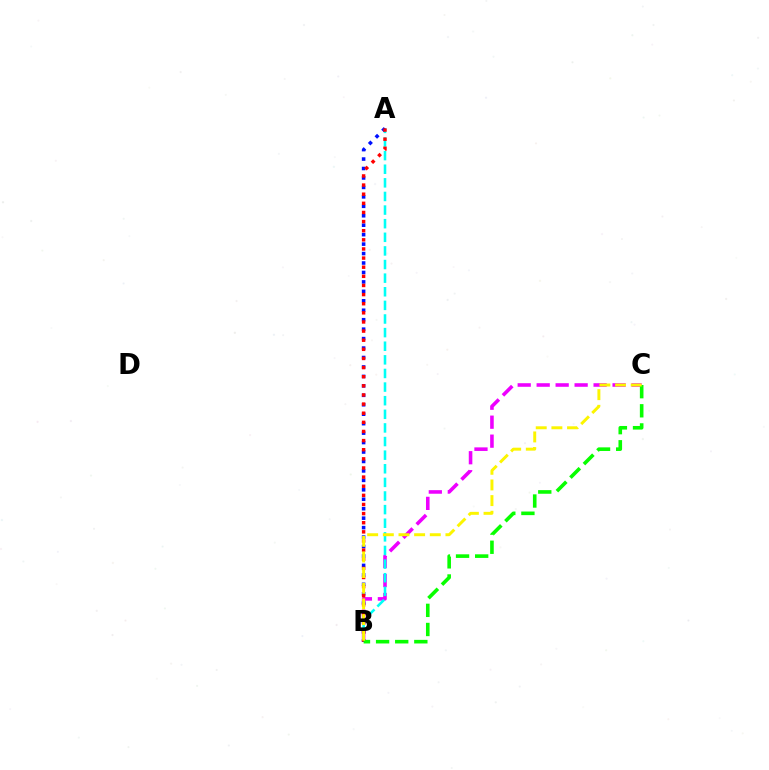{('B', 'C'): [{'color': '#ee00ff', 'line_style': 'dashed', 'thickness': 2.58}, {'color': '#08ff00', 'line_style': 'dashed', 'thickness': 2.6}, {'color': '#fcf500', 'line_style': 'dashed', 'thickness': 2.13}], ('A', 'B'): [{'color': '#00fff6', 'line_style': 'dashed', 'thickness': 1.85}, {'color': '#0010ff', 'line_style': 'dotted', 'thickness': 2.57}, {'color': '#ff0000', 'line_style': 'dotted', 'thickness': 2.48}]}